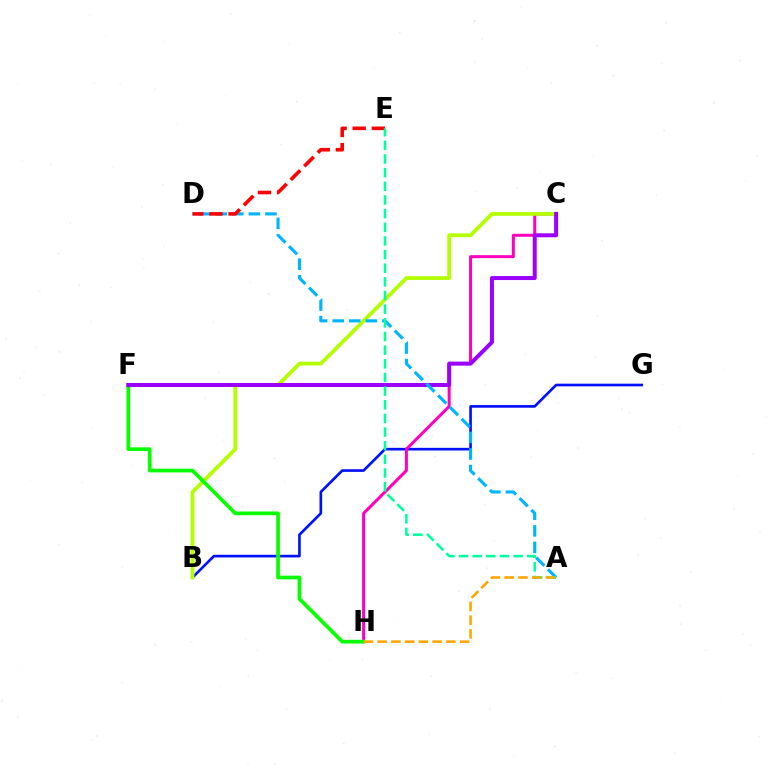{('B', 'G'): [{'color': '#0010ff', 'line_style': 'solid', 'thickness': 1.91}], ('C', 'H'): [{'color': '#ff00bd', 'line_style': 'solid', 'thickness': 2.17}], ('B', 'C'): [{'color': '#b3ff00', 'line_style': 'solid', 'thickness': 2.73}], ('F', 'H'): [{'color': '#08ff00', 'line_style': 'solid', 'thickness': 2.67}], ('C', 'F'): [{'color': '#9b00ff', 'line_style': 'solid', 'thickness': 2.88}], ('A', 'D'): [{'color': '#00b5ff', 'line_style': 'dashed', 'thickness': 2.25}], ('D', 'E'): [{'color': '#ff0000', 'line_style': 'dashed', 'thickness': 2.6}], ('A', 'E'): [{'color': '#00ff9d', 'line_style': 'dashed', 'thickness': 1.85}], ('A', 'H'): [{'color': '#ffa500', 'line_style': 'dashed', 'thickness': 1.87}]}